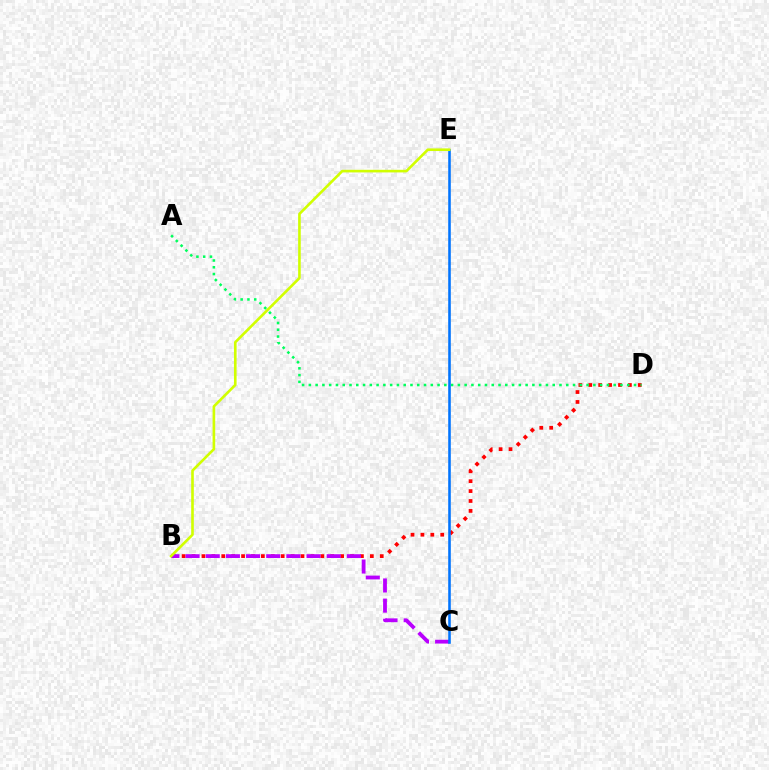{('B', 'D'): [{'color': '#ff0000', 'line_style': 'dotted', 'thickness': 2.69}], ('B', 'C'): [{'color': '#b900ff', 'line_style': 'dashed', 'thickness': 2.74}], ('A', 'D'): [{'color': '#00ff5c', 'line_style': 'dotted', 'thickness': 1.84}], ('C', 'E'): [{'color': '#0074ff', 'line_style': 'solid', 'thickness': 1.86}], ('B', 'E'): [{'color': '#d1ff00', 'line_style': 'solid', 'thickness': 1.89}]}